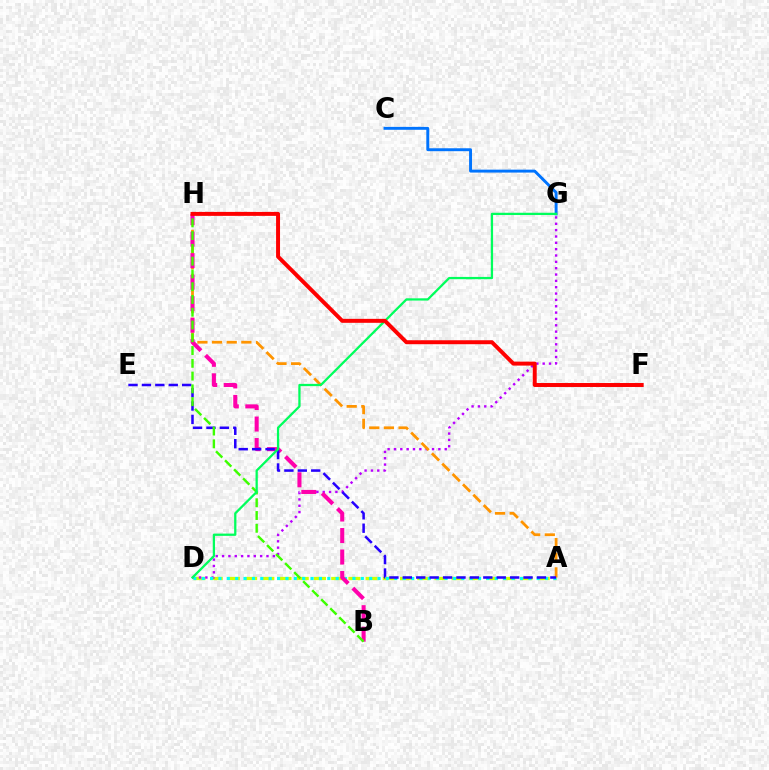{('A', 'D'): [{'color': '#d1ff00', 'line_style': 'dashed', 'thickness': 2.34}, {'color': '#00fff6', 'line_style': 'dotted', 'thickness': 2.28}], ('D', 'G'): [{'color': '#b900ff', 'line_style': 'dotted', 'thickness': 1.72}, {'color': '#00ff5c', 'line_style': 'solid', 'thickness': 1.63}], ('C', 'G'): [{'color': '#0074ff', 'line_style': 'solid', 'thickness': 2.1}], ('A', 'H'): [{'color': '#ff9400', 'line_style': 'dashed', 'thickness': 1.99}], ('B', 'H'): [{'color': '#ff00ac', 'line_style': 'dashed', 'thickness': 2.92}, {'color': '#3dff00', 'line_style': 'dashed', 'thickness': 1.73}], ('A', 'E'): [{'color': '#2500ff', 'line_style': 'dashed', 'thickness': 1.82}], ('F', 'H'): [{'color': '#ff0000', 'line_style': 'solid', 'thickness': 2.85}]}